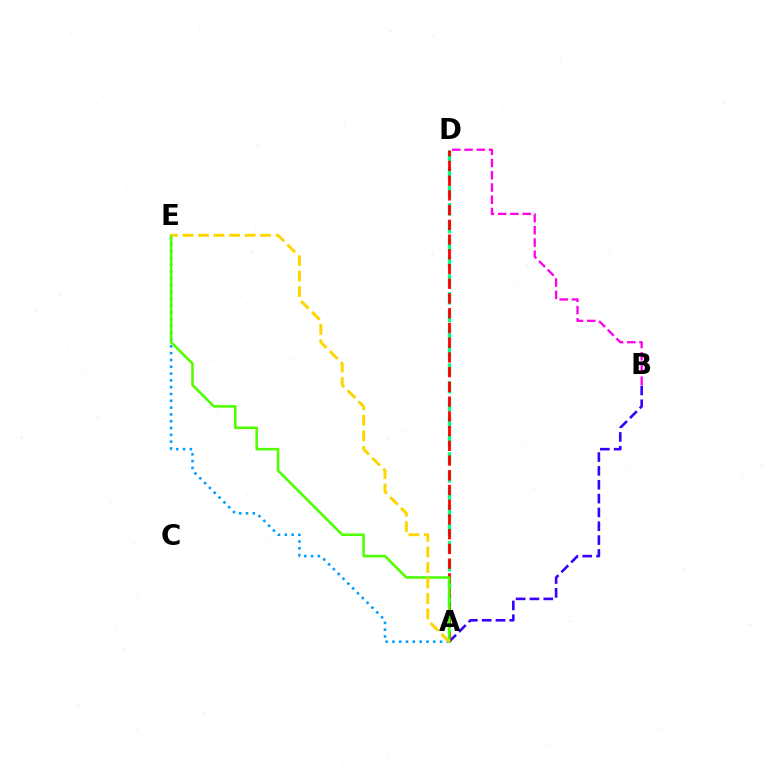{('A', 'D'): [{'color': '#00ff86', 'line_style': 'dashed', 'thickness': 2.42}, {'color': '#ff0000', 'line_style': 'dashed', 'thickness': 2.0}], ('A', 'B'): [{'color': '#3700ff', 'line_style': 'dashed', 'thickness': 1.88}], ('B', 'D'): [{'color': '#ff00ed', 'line_style': 'dashed', 'thickness': 1.66}], ('A', 'E'): [{'color': '#009eff', 'line_style': 'dotted', 'thickness': 1.85}, {'color': '#4fff00', 'line_style': 'solid', 'thickness': 1.84}, {'color': '#ffd500', 'line_style': 'dashed', 'thickness': 2.11}]}